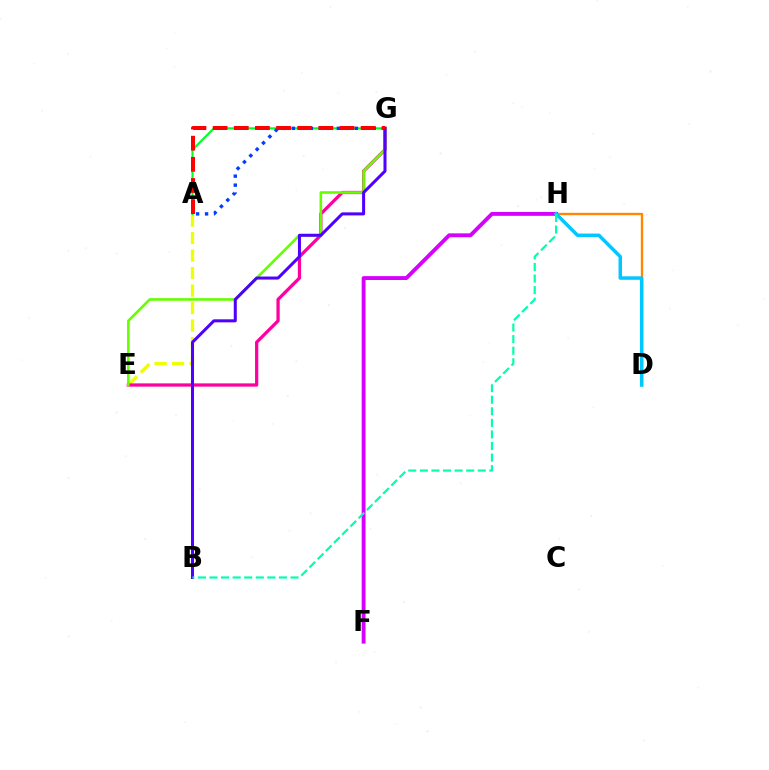{('A', 'E'): [{'color': '#eeff00', 'line_style': 'dashed', 'thickness': 2.38}], ('E', 'G'): [{'color': '#ff00a0', 'line_style': 'solid', 'thickness': 2.34}, {'color': '#66ff00', 'line_style': 'solid', 'thickness': 1.88}], ('D', 'H'): [{'color': '#ff8800', 'line_style': 'solid', 'thickness': 1.7}, {'color': '#00c7ff', 'line_style': 'solid', 'thickness': 2.5}], ('A', 'G'): [{'color': '#00ff27', 'line_style': 'solid', 'thickness': 1.54}, {'color': '#003fff', 'line_style': 'dotted', 'thickness': 2.44}, {'color': '#ff0000', 'line_style': 'dashed', 'thickness': 2.87}], ('B', 'G'): [{'color': '#4f00ff', 'line_style': 'solid', 'thickness': 2.18}], ('F', 'H'): [{'color': '#d600ff', 'line_style': 'solid', 'thickness': 2.79}], ('B', 'H'): [{'color': '#00ffaf', 'line_style': 'dashed', 'thickness': 1.57}]}